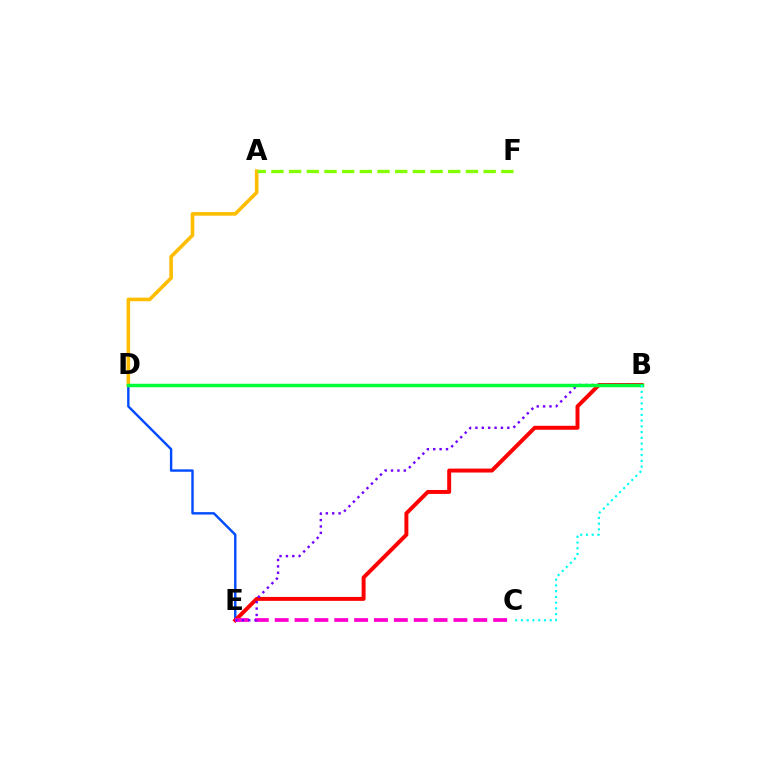{('D', 'E'): [{'color': '#004bff', 'line_style': 'solid', 'thickness': 1.73}], ('B', 'E'): [{'color': '#ff0000', 'line_style': 'solid', 'thickness': 2.84}, {'color': '#7200ff', 'line_style': 'dotted', 'thickness': 1.73}], ('C', 'E'): [{'color': '#ff00cf', 'line_style': 'dashed', 'thickness': 2.7}], ('A', 'D'): [{'color': '#ffbd00', 'line_style': 'solid', 'thickness': 2.58}], ('B', 'D'): [{'color': '#00ff39', 'line_style': 'solid', 'thickness': 2.52}], ('A', 'F'): [{'color': '#84ff00', 'line_style': 'dashed', 'thickness': 2.4}], ('B', 'C'): [{'color': '#00fff6', 'line_style': 'dotted', 'thickness': 1.56}]}